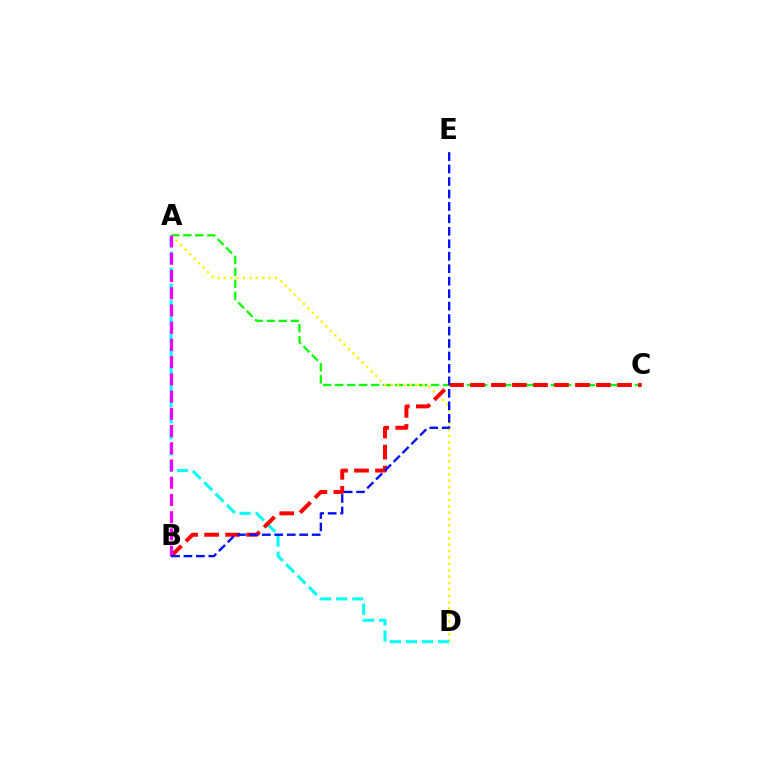{('A', 'C'): [{'color': '#08ff00', 'line_style': 'dashed', 'thickness': 1.63}], ('A', 'D'): [{'color': '#fcf500', 'line_style': 'dotted', 'thickness': 1.74}, {'color': '#00fff6', 'line_style': 'dashed', 'thickness': 2.18}], ('B', 'C'): [{'color': '#ff0000', 'line_style': 'dashed', 'thickness': 2.85}], ('A', 'B'): [{'color': '#ee00ff', 'line_style': 'dashed', 'thickness': 2.34}], ('B', 'E'): [{'color': '#0010ff', 'line_style': 'dashed', 'thickness': 1.69}]}